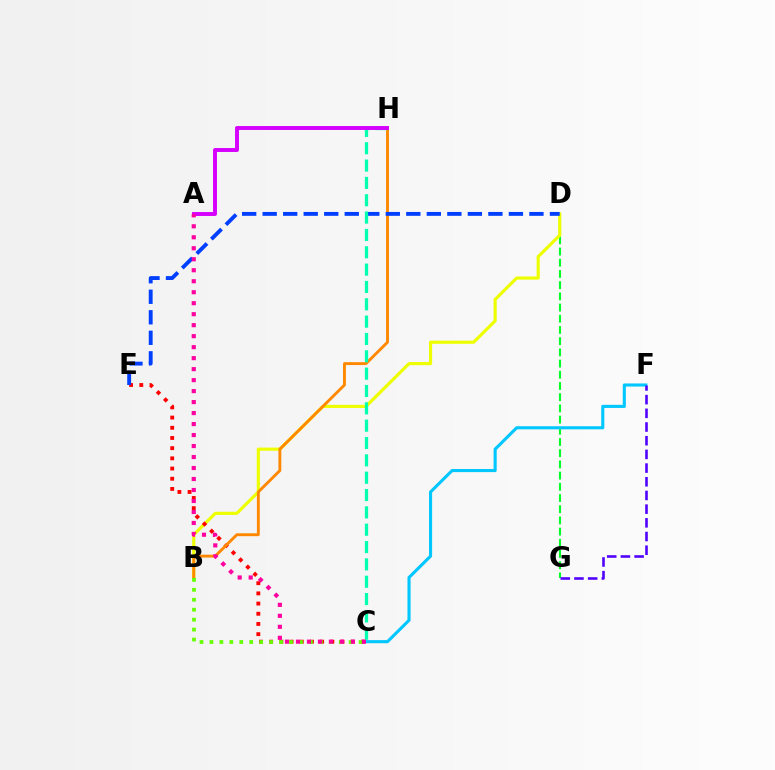{('D', 'G'): [{'color': '#00ff27', 'line_style': 'dashed', 'thickness': 1.52}], ('B', 'D'): [{'color': '#eeff00', 'line_style': 'solid', 'thickness': 2.26}], ('C', 'E'): [{'color': '#ff0000', 'line_style': 'dotted', 'thickness': 2.77}], ('C', 'F'): [{'color': '#00c7ff', 'line_style': 'solid', 'thickness': 2.23}], ('F', 'G'): [{'color': '#4f00ff', 'line_style': 'dashed', 'thickness': 1.86}], ('B', 'H'): [{'color': '#ff8800', 'line_style': 'solid', 'thickness': 2.07}], ('D', 'E'): [{'color': '#003fff', 'line_style': 'dashed', 'thickness': 2.79}], ('B', 'C'): [{'color': '#66ff00', 'line_style': 'dotted', 'thickness': 2.7}], ('C', 'H'): [{'color': '#00ffaf', 'line_style': 'dashed', 'thickness': 2.36}], ('A', 'H'): [{'color': '#d600ff', 'line_style': 'solid', 'thickness': 2.83}], ('A', 'C'): [{'color': '#ff00a0', 'line_style': 'dotted', 'thickness': 2.99}]}